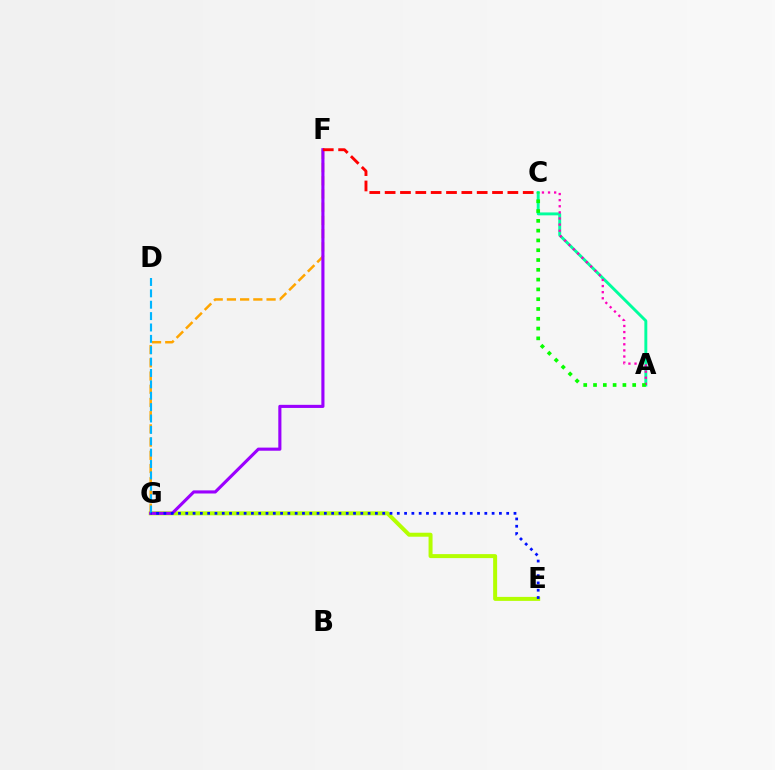{('E', 'G'): [{'color': '#b3ff00', 'line_style': 'solid', 'thickness': 2.87}, {'color': '#0010ff', 'line_style': 'dotted', 'thickness': 1.98}], ('A', 'C'): [{'color': '#00ff9d', 'line_style': 'solid', 'thickness': 2.1}, {'color': '#ff00bd', 'line_style': 'dotted', 'thickness': 1.66}, {'color': '#08ff00', 'line_style': 'dotted', 'thickness': 2.66}], ('F', 'G'): [{'color': '#ffa500', 'line_style': 'dashed', 'thickness': 1.8}, {'color': '#9b00ff', 'line_style': 'solid', 'thickness': 2.24}], ('C', 'F'): [{'color': '#ff0000', 'line_style': 'dashed', 'thickness': 2.08}], ('D', 'G'): [{'color': '#00b5ff', 'line_style': 'dashed', 'thickness': 1.55}]}